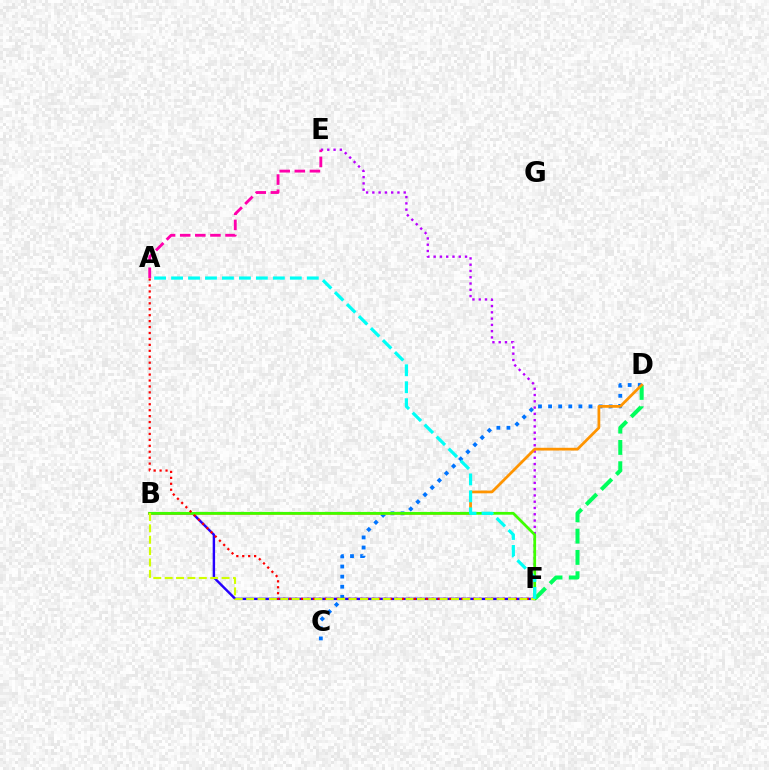{('B', 'F'): [{'color': '#2500ff', 'line_style': 'solid', 'thickness': 1.75}, {'color': '#3dff00', 'line_style': 'solid', 'thickness': 1.97}, {'color': '#d1ff00', 'line_style': 'dashed', 'thickness': 1.55}], ('C', 'D'): [{'color': '#0074ff', 'line_style': 'dotted', 'thickness': 2.74}], ('E', 'F'): [{'color': '#b900ff', 'line_style': 'dotted', 'thickness': 1.7}], ('D', 'F'): [{'color': '#00ff5c', 'line_style': 'dashed', 'thickness': 2.89}], ('A', 'E'): [{'color': '#ff00ac', 'line_style': 'dashed', 'thickness': 2.05}], ('B', 'D'): [{'color': '#ff9400', 'line_style': 'solid', 'thickness': 1.98}], ('A', 'F'): [{'color': '#ff0000', 'line_style': 'dotted', 'thickness': 1.61}, {'color': '#00fff6', 'line_style': 'dashed', 'thickness': 2.3}]}